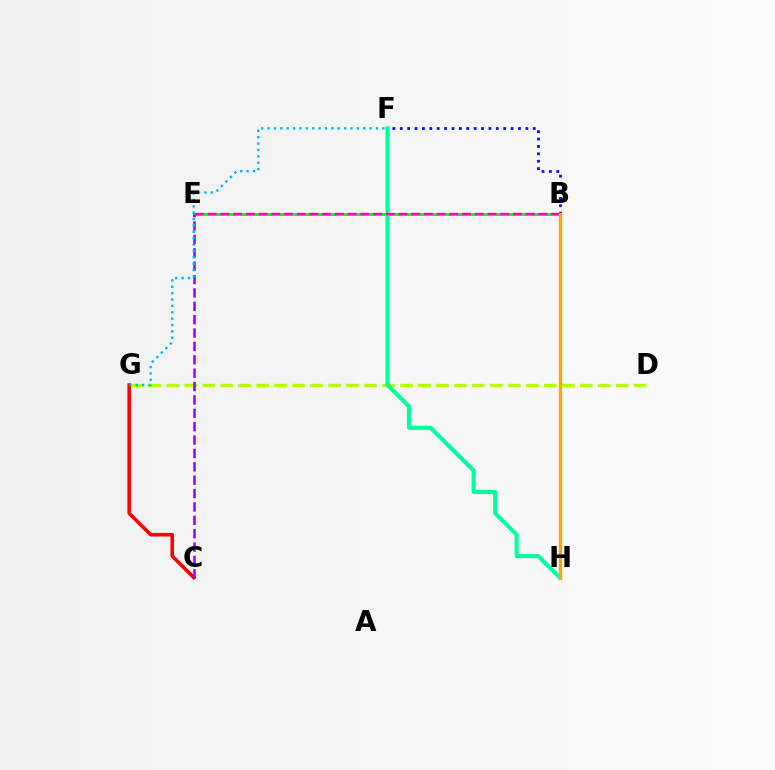{('D', 'G'): [{'color': '#b3ff00', 'line_style': 'dashed', 'thickness': 2.44}], ('C', 'G'): [{'color': '#ff0000', 'line_style': 'solid', 'thickness': 2.57}], ('B', 'E'): [{'color': '#08ff00', 'line_style': 'solid', 'thickness': 2.11}, {'color': '#ff00bd', 'line_style': 'dashed', 'thickness': 1.73}], ('B', 'F'): [{'color': '#0010ff', 'line_style': 'dotted', 'thickness': 2.01}], ('C', 'E'): [{'color': '#9b00ff', 'line_style': 'dashed', 'thickness': 1.82}], ('F', 'G'): [{'color': '#00b5ff', 'line_style': 'dotted', 'thickness': 1.73}], ('F', 'H'): [{'color': '#00ff9d', 'line_style': 'solid', 'thickness': 2.92}], ('B', 'H'): [{'color': '#ffa500', 'line_style': 'solid', 'thickness': 2.36}]}